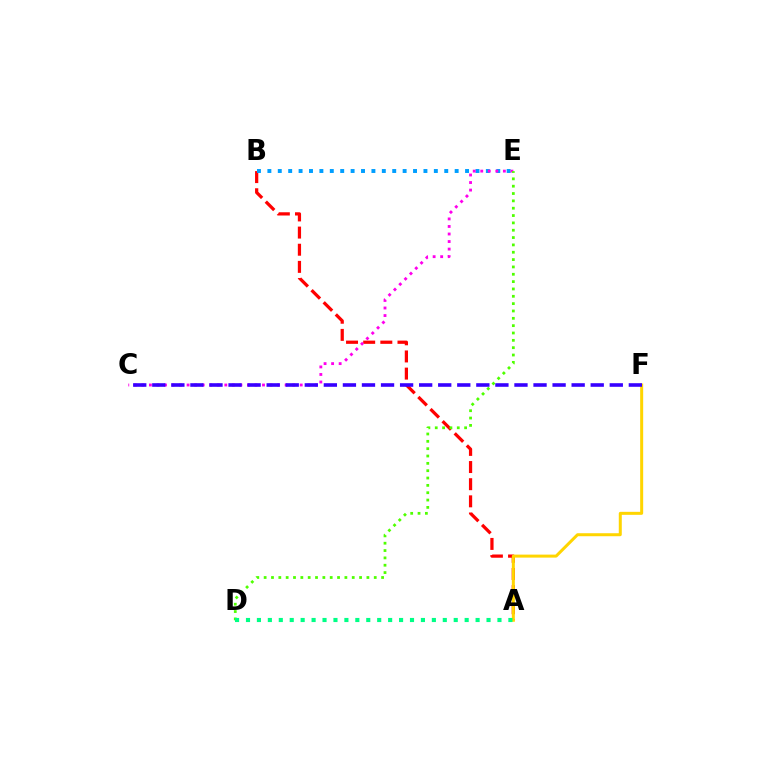{('A', 'B'): [{'color': '#ff0000', 'line_style': 'dashed', 'thickness': 2.33}], ('A', 'F'): [{'color': '#ffd500', 'line_style': 'solid', 'thickness': 2.16}], ('B', 'E'): [{'color': '#009eff', 'line_style': 'dotted', 'thickness': 2.83}], ('C', 'E'): [{'color': '#ff00ed', 'line_style': 'dotted', 'thickness': 2.05}], ('C', 'F'): [{'color': '#3700ff', 'line_style': 'dashed', 'thickness': 2.59}], ('D', 'E'): [{'color': '#4fff00', 'line_style': 'dotted', 'thickness': 1.99}], ('A', 'D'): [{'color': '#00ff86', 'line_style': 'dotted', 'thickness': 2.97}]}